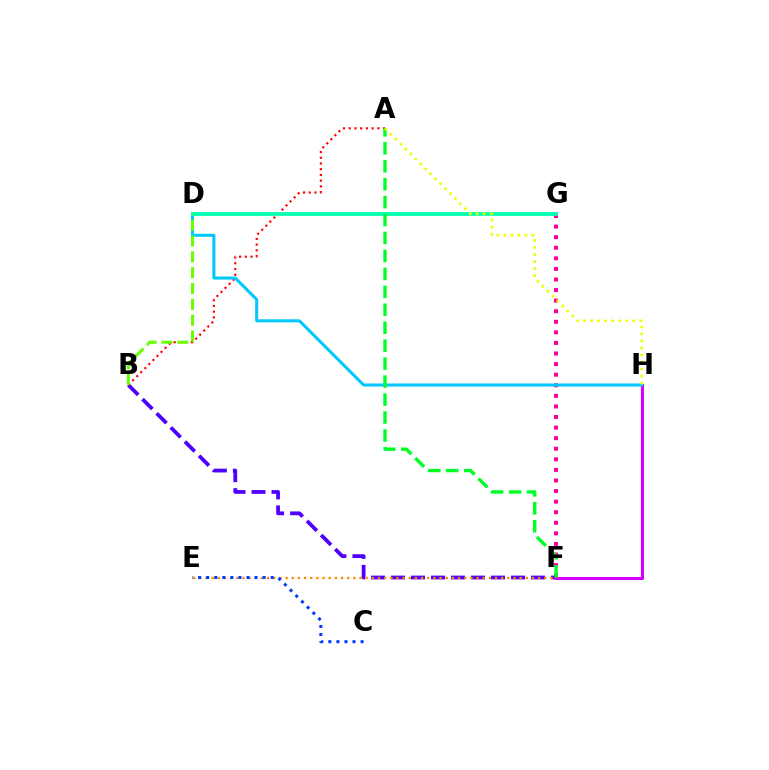{('B', 'F'): [{'color': '#4f00ff', 'line_style': 'dashed', 'thickness': 2.72}], ('F', 'H'): [{'color': '#d600ff', 'line_style': 'solid', 'thickness': 2.22}], ('A', 'B'): [{'color': '#ff0000', 'line_style': 'dotted', 'thickness': 1.56}], ('F', 'G'): [{'color': '#ff00a0', 'line_style': 'dotted', 'thickness': 2.87}], ('D', 'H'): [{'color': '#00c7ff', 'line_style': 'solid', 'thickness': 2.18}], ('D', 'G'): [{'color': '#00ffaf', 'line_style': 'solid', 'thickness': 2.7}], ('E', 'F'): [{'color': '#ff8800', 'line_style': 'dotted', 'thickness': 1.67}], ('B', 'D'): [{'color': '#66ff00', 'line_style': 'dashed', 'thickness': 2.15}], ('A', 'F'): [{'color': '#00ff27', 'line_style': 'dashed', 'thickness': 2.44}], ('A', 'H'): [{'color': '#eeff00', 'line_style': 'dotted', 'thickness': 1.91}], ('C', 'E'): [{'color': '#003fff', 'line_style': 'dotted', 'thickness': 2.19}]}